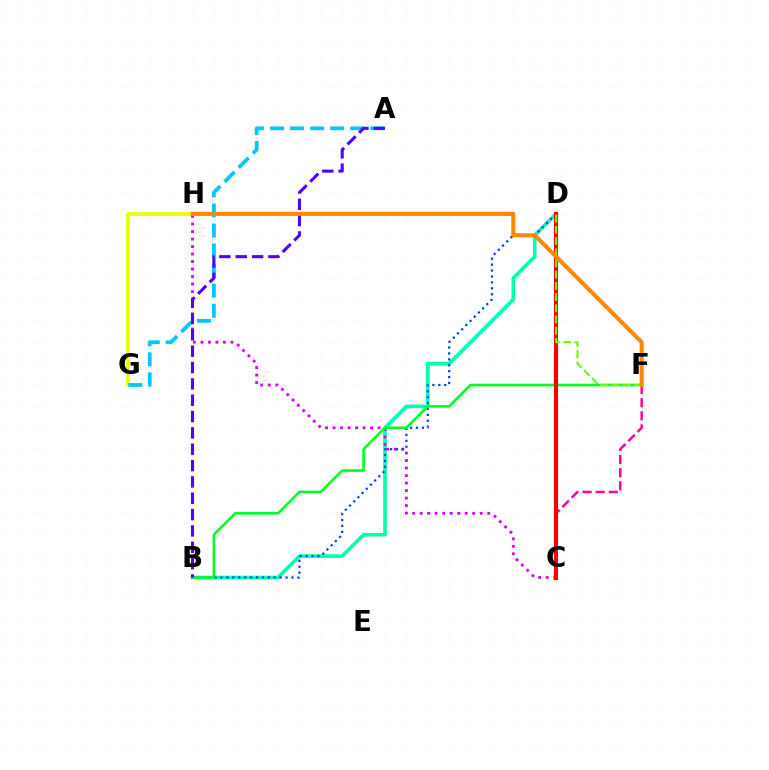{('C', 'F'): [{'color': '#ff00a0', 'line_style': 'dashed', 'thickness': 1.78}], ('B', 'D'): [{'color': '#00ffaf', 'line_style': 'solid', 'thickness': 2.62}, {'color': '#003fff', 'line_style': 'dotted', 'thickness': 1.61}], ('G', 'H'): [{'color': '#eeff00', 'line_style': 'solid', 'thickness': 2.68}], ('A', 'G'): [{'color': '#00c7ff', 'line_style': 'dashed', 'thickness': 2.72}], ('C', 'H'): [{'color': '#d600ff', 'line_style': 'dotted', 'thickness': 2.04}], ('B', 'F'): [{'color': '#00ff27', 'line_style': 'solid', 'thickness': 1.9}], ('A', 'B'): [{'color': '#4f00ff', 'line_style': 'dashed', 'thickness': 2.22}], ('C', 'D'): [{'color': '#ff0000', 'line_style': 'solid', 'thickness': 2.97}], ('D', 'F'): [{'color': '#66ff00', 'line_style': 'dashed', 'thickness': 1.52}], ('F', 'H'): [{'color': '#ff8800', 'line_style': 'solid', 'thickness': 2.93}]}